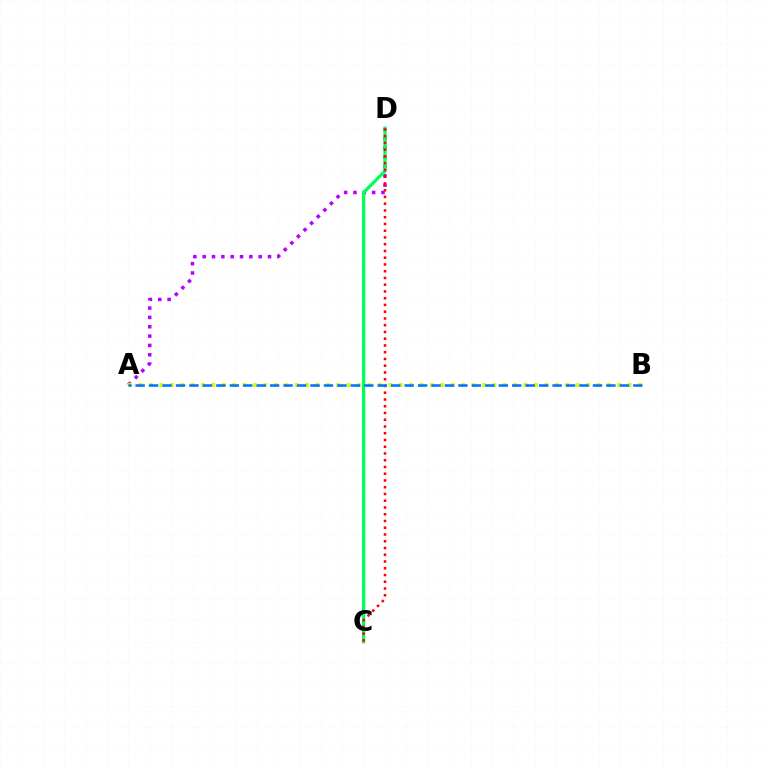{('A', 'D'): [{'color': '#b900ff', 'line_style': 'dotted', 'thickness': 2.54}], ('A', 'B'): [{'color': '#d1ff00', 'line_style': 'dotted', 'thickness': 2.83}, {'color': '#0074ff', 'line_style': 'dashed', 'thickness': 1.83}], ('C', 'D'): [{'color': '#00ff5c', 'line_style': 'solid', 'thickness': 2.38}, {'color': '#ff0000', 'line_style': 'dotted', 'thickness': 1.83}]}